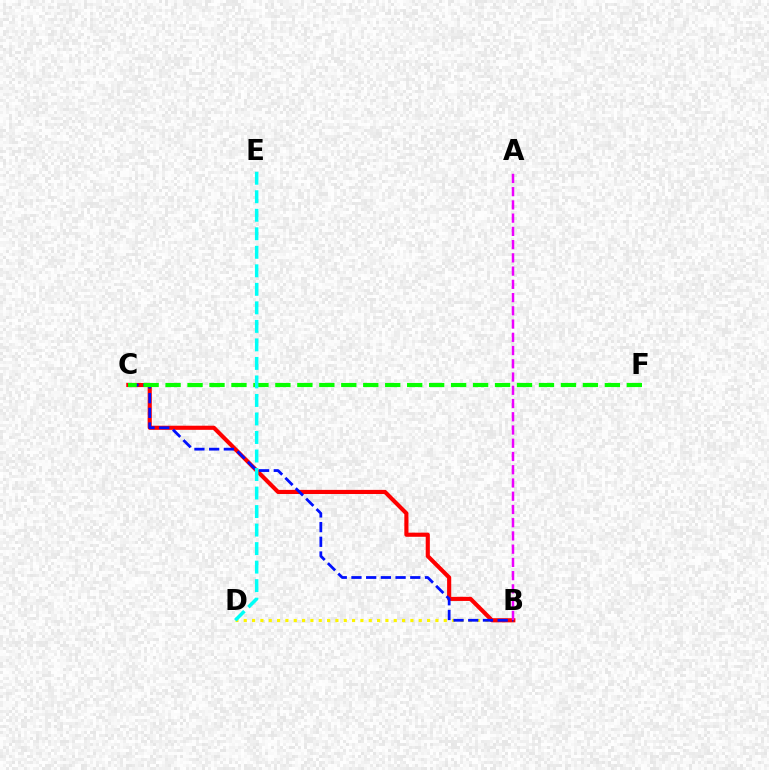{('B', 'D'): [{'color': '#fcf500', 'line_style': 'dotted', 'thickness': 2.26}], ('B', 'C'): [{'color': '#ff0000', 'line_style': 'solid', 'thickness': 2.97}, {'color': '#0010ff', 'line_style': 'dashed', 'thickness': 2.0}], ('C', 'F'): [{'color': '#08ff00', 'line_style': 'dashed', 'thickness': 2.98}], ('A', 'B'): [{'color': '#ee00ff', 'line_style': 'dashed', 'thickness': 1.8}], ('D', 'E'): [{'color': '#00fff6', 'line_style': 'dashed', 'thickness': 2.52}]}